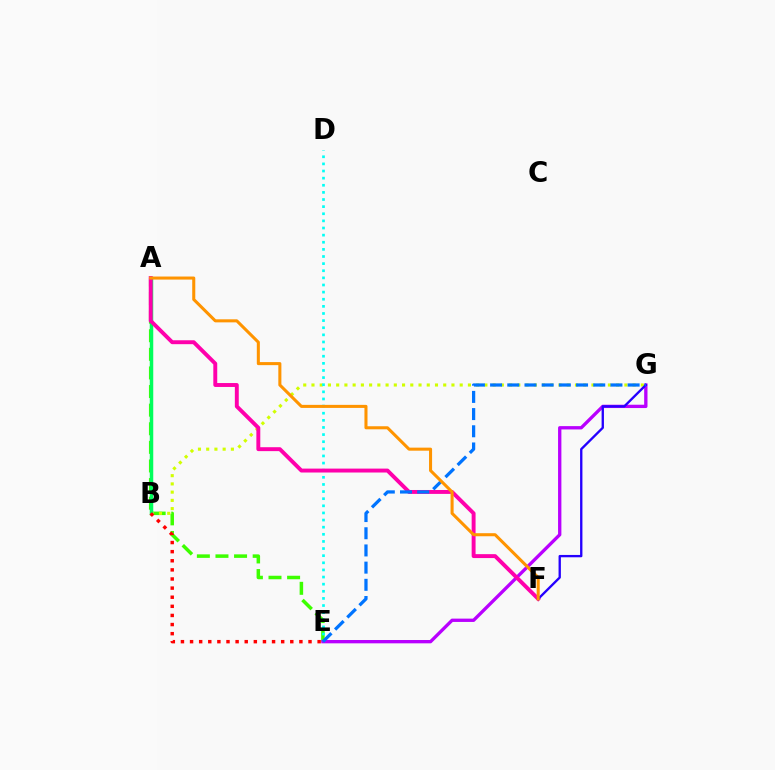{('A', 'E'): [{'color': '#3dff00', 'line_style': 'dashed', 'thickness': 2.53}], ('B', 'G'): [{'color': '#d1ff00', 'line_style': 'dotted', 'thickness': 2.24}], ('D', 'E'): [{'color': '#00fff6', 'line_style': 'dotted', 'thickness': 1.94}], ('E', 'G'): [{'color': '#b900ff', 'line_style': 'solid', 'thickness': 2.39}, {'color': '#0074ff', 'line_style': 'dashed', 'thickness': 2.34}], ('A', 'B'): [{'color': '#00ff5c', 'line_style': 'solid', 'thickness': 2.52}], ('B', 'E'): [{'color': '#ff0000', 'line_style': 'dotted', 'thickness': 2.48}], ('A', 'F'): [{'color': '#ff00ac', 'line_style': 'solid', 'thickness': 2.82}, {'color': '#ff9400', 'line_style': 'solid', 'thickness': 2.2}], ('F', 'G'): [{'color': '#2500ff', 'line_style': 'solid', 'thickness': 1.68}]}